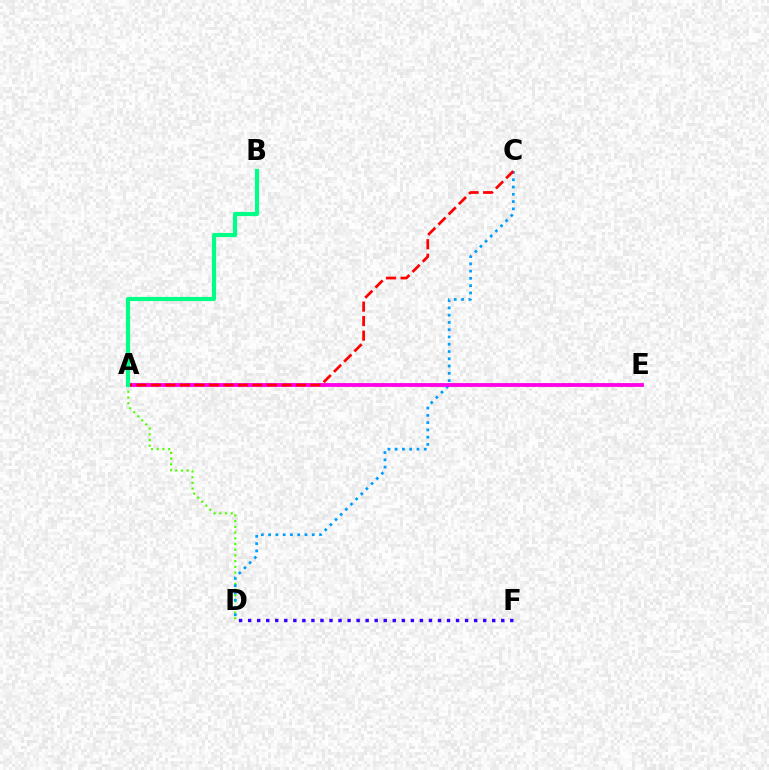{('A', 'E'): [{'color': '#ffd500', 'line_style': 'dashed', 'thickness': 2.56}, {'color': '#ff00ed', 'line_style': 'solid', 'thickness': 2.73}], ('A', 'D'): [{'color': '#4fff00', 'line_style': 'dotted', 'thickness': 1.55}], ('C', 'D'): [{'color': '#009eff', 'line_style': 'dotted', 'thickness': 1.98}], ('A', 'C'): [{'color': '#ff0000', 'line_style': 'dashed', 'thickness': 1.97}], ('D', 'F'): [{'color': '#3700ff', 'line_style': 'dotted', 'thickness': 2.46}], ('A', 'B'): [{'color': '#00ff86', 'line_style': 'solid', 'thickness': 2.99}]}